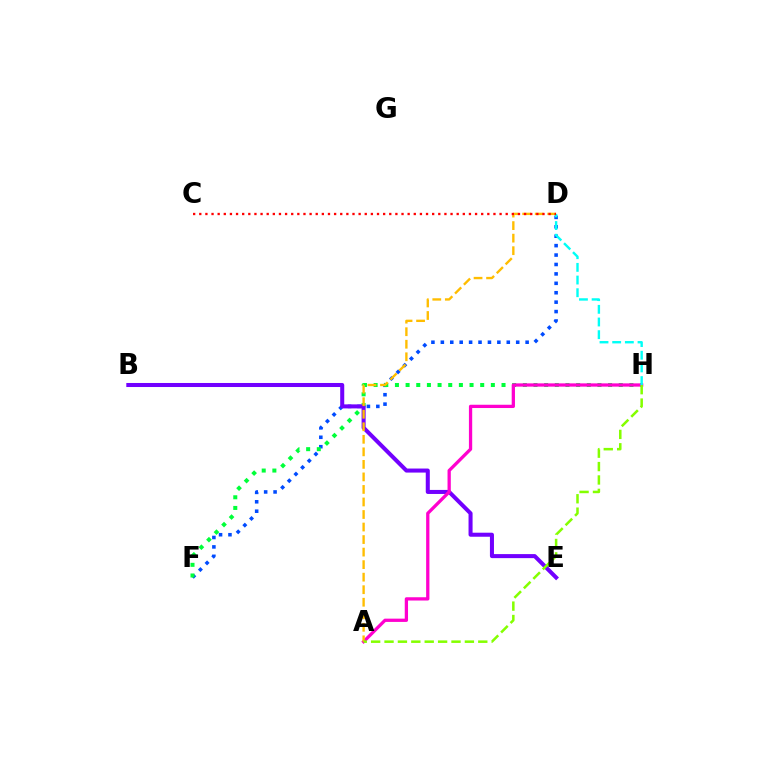{('D', 'F'): [{'color': '#004bff', 'line_style': 'dotted', 'thickness': 2.56}], ('F', 'H'): [{'color': '#00ff39', 'line_style': 'dotted', 'thickness': 2.9}], ('B', 'E'): [{'color': '#7200ff', 'line_style': 'solid', 'thickness': 2.91}], ('A', 'H'): [{'color': '#ff00cf', 'line_style': 'solid', 'thickness': 2.36}, {'color': '#84ff00', 'line_style': 'dashed', 'thickness': 1.82}], ('A', 'D'): [{'color': '#ffbd00', 'line_style': 'dashed', 'thickness': 1.7}], ('D', 'H'): [{'color': '#00fff6', 'line_style': 'dashed', 'thickness': 1.72}], ('C', 'D'): [{'color': '#ff0000', 'line_style': 'dotted', 'thickness': 1.67}]}